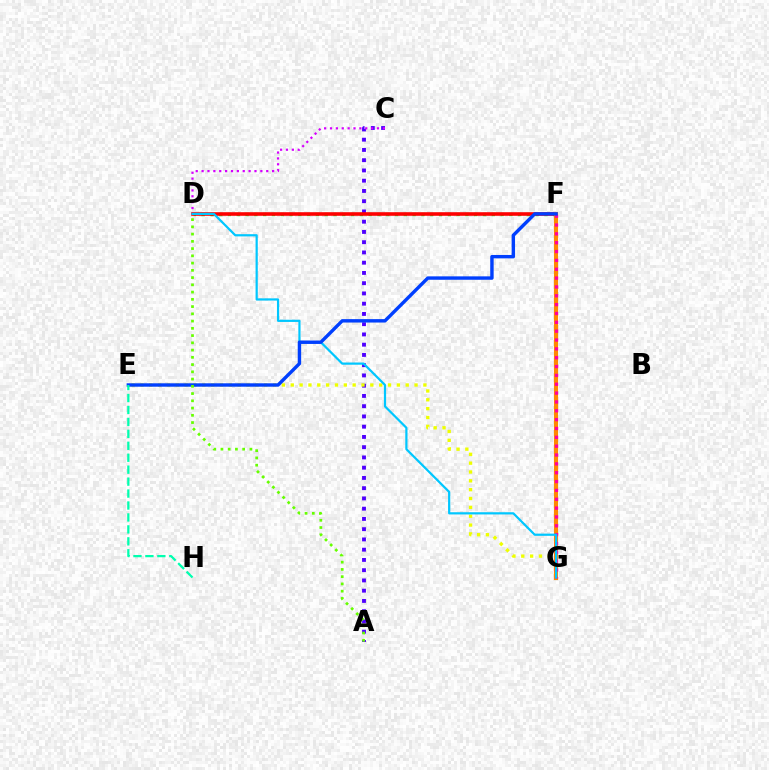{('A', 'C'): [{'color': '#4f00ff', 'line_style': 'dotted', 'thickness': 2.78}], ('D', 'F'): [{'color': '#00ff27', 'line_style': 'dotted', 'thickness': 2.39}, {'color': '#ff0000', 'line_style': 'solid', 'thickness': 2.59}], ('C', 'D'): [{'color': '#d600ff', 'line_style': 'dotted', 'thickness': 1.6}], ('E', 'G'): [{'color': '#eeff00', 'line_style': 'dotted', 'thickness': 2.4}], ('F', 'G'): [{'color': '#ff8800', 'line_style': 'solid', 'thickness': 2.96}, {'color': '#ff00a0', 'line_style': 'dotted', 'thickness': 2.4}], ('D', 'G'): [{'color': '#00c7ff', 'line_style': 'solid', 'thickness': 1.59}], ('E', 'F'): [{'color': '#003fff', 'line_style': 'solid', 'thickness': 2.46}], ('E', 'H'): [{'color': '#00ffaf', 'line_style': 'dashed', 'thickness': 1.62}], ('A', 'D'): [{'color': '#66ff00', 'line_style': 'dotted', 'thickness': 1.97}]}